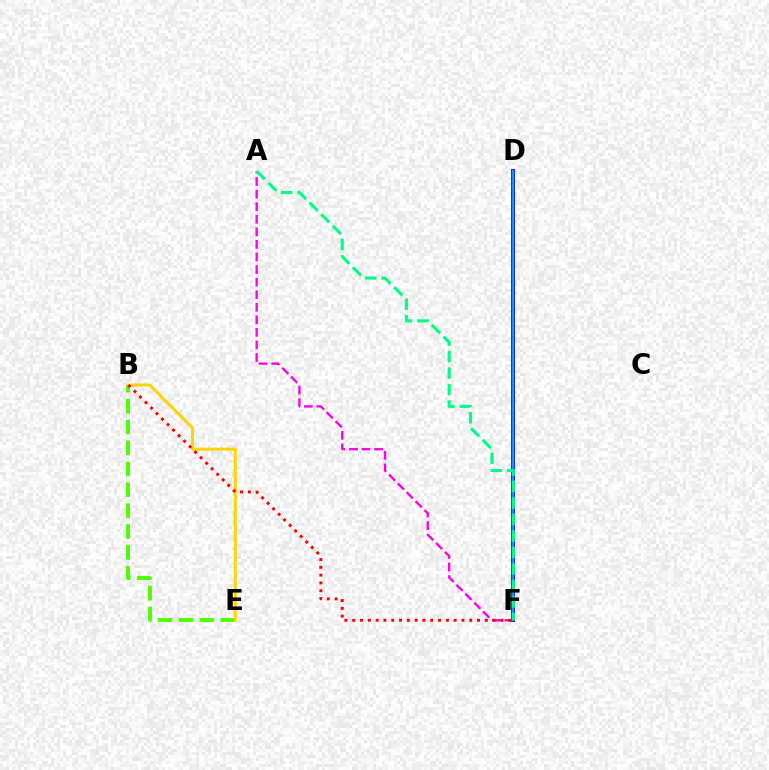{('A', 'F'): [{'color': '#ff00ed', 'line_style': 'dashed', 'thickness': 1.71}, {'color': '#00ff86', 'line_style': 'dashed', 'thickness': 2.24}], ('D', 'F'): [{'color': '#3700ff', 'line_style': 'solid', 'thickness': 2.86}, {'color': '#009eff', 'line_style': 'solid', 'thickness': 1.73}], ('B', 'E'): [{'color': '#4fff00', 'line_style': 'dashed', 'thickness': 2.84}, {'color': '#ffd500', 'line_style': 'solid', 'thickness': 2.13}], ('B', 'F'): [{'color': '#ff0000', 'line_style': 'dotted', 'thickness': 2.12}]}